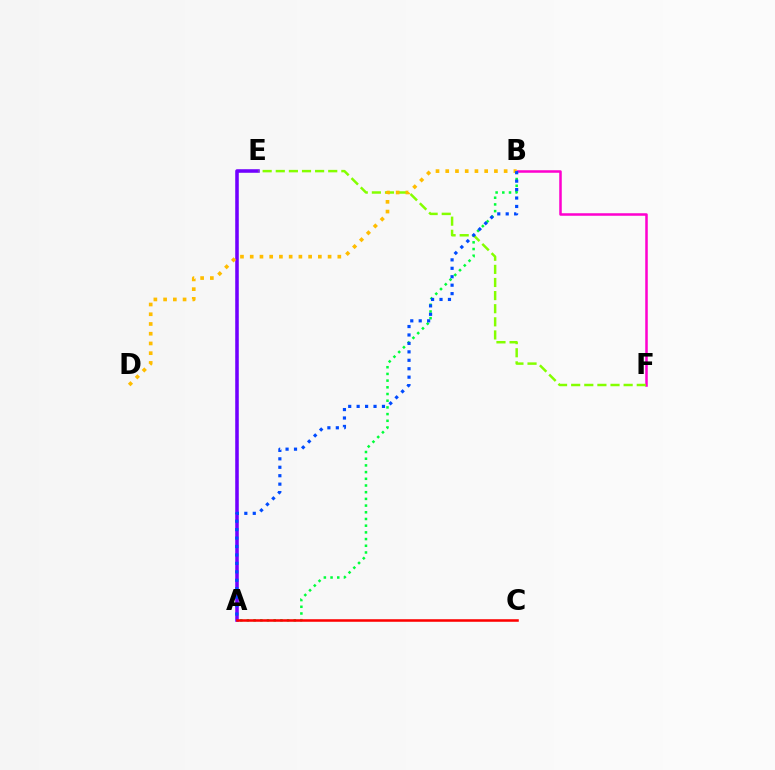{('A', 'B'): [{'color': '#00ff39', 'line_style': 'dotted', 'thickness': 1.82}, {'color': '#004bff', 'line_style': 'dotted', 'thickness': 2.29}], ('A', 'E'): [{'color': '#00fff6', 'line_style': 'dotted', 'thickness': 1.55}, {'color': '#7200ff', 'line_style': 'solid', 'thickness': 2.55}], ('A', 'C'): [{'color': '#ff0000', 'line_style': 'solid', 'thickness': 1.84}], ('B', 'F'): [{'color': '#ff00cf', 'line_style': 'solid', 'thickness': 1.82}], ('E', 'F'): [{'color': '#84ff00', 'line_style': 'dashed', 'thickness': 1.78}], ('B', 'D'): [{'color': '#ffbd00', 'line_style': 'dotted', 'thickness': 2.64}]}